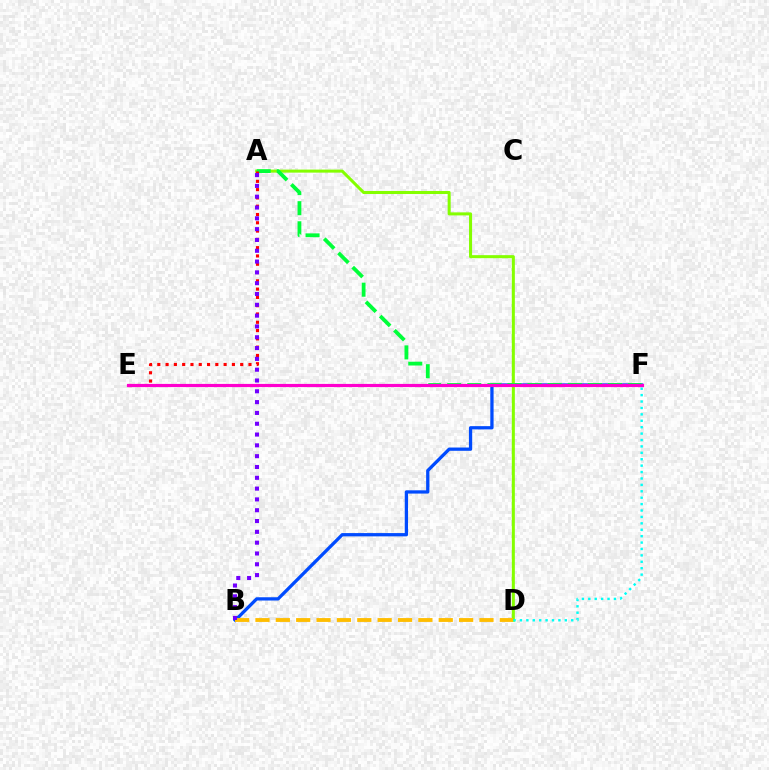{('B', 'F'): [{'color': '#004bff', 'line_style': 'solid', 'thickness': 2.36}], ('A', 'D'): [{'color': '#84ff00', 'line_style': 'solid', 'thickness': 2.19}], ('A', 'F'): [{'color': '#00ff39', 'line_style': 'dashed', 'thickness': 2.73}], ('D', 'F'): [{'color': '#00fff6', 'line_style': 'dotted', 'thickness': 1.74}], ('B', 'D'): [{'color': '#ffbd00', 'line_style': 'dashed', 'thickness': 2.77}], ('A', 'E'): [{'color': '#ff0000', 'line_style': 'dotted', 'thickness': 2.25}], ('E', 'F'): [{'color': '#ff00cf', 'line_style': 'solid', 'thickness': 2.28}], ('A', 'B'): [{'color': '#7200ff', 'line_style': 'dotted', 'thickness': 2.94}]}